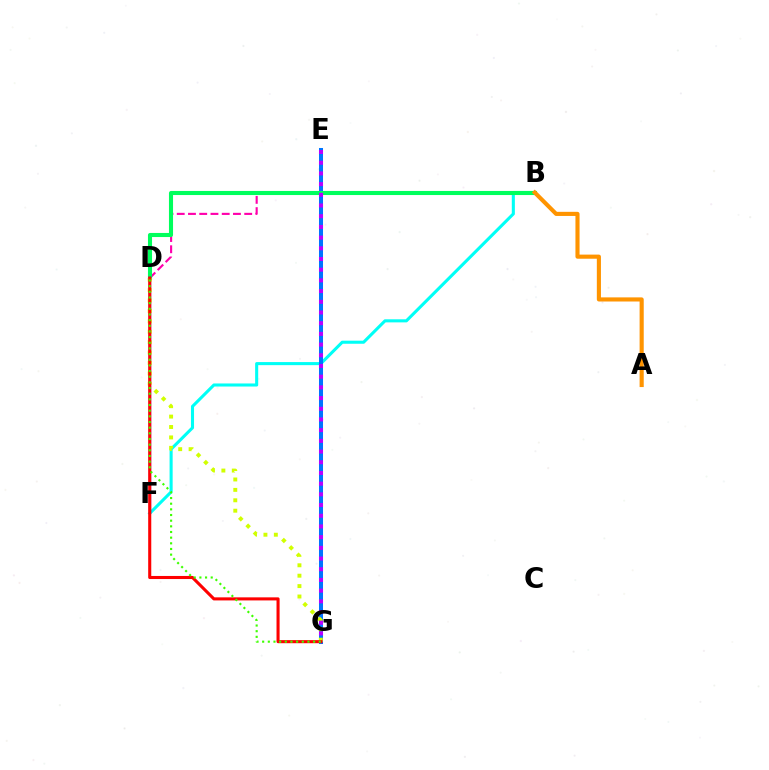{('B', 'F'): [{'color': '#00fff6', 'line_style': 'solid', 'thickness': 2.21}], ('B', 'D'): [{'color': '#ff00ac', 'line_style': 'dashed', 'thickness': 1.53}, {'color': '#00ff5c', 'line_style': 'solid', 'thickness': 2.94}], ('E', 'G'): [{'color': '#0074ff', 'line_style': 'solid', 'thickness': 2.89}, {'color': '#b900ff', 'line_style': 'dotted', 'thickness': 2.91}], ('A', 'B'): [{'color': '#ff9400', 'line_style': 'solid', 'thickness': 2.97}], ('D', 'F'): [{'color': '#2500ff', 'line_style': 'solid', 'thickness': 1.65}], ('D', 'G'): [{'color': '#d1ff00', 'line_style': 'dotted', 'thickness': 2.83}, {'color': '#ff0000', 'line_style': 'solid', 'thickness': 2.22}, {'color': '#3dff00', 'line_style': 'dotted', 'thickness': 1.54}]}